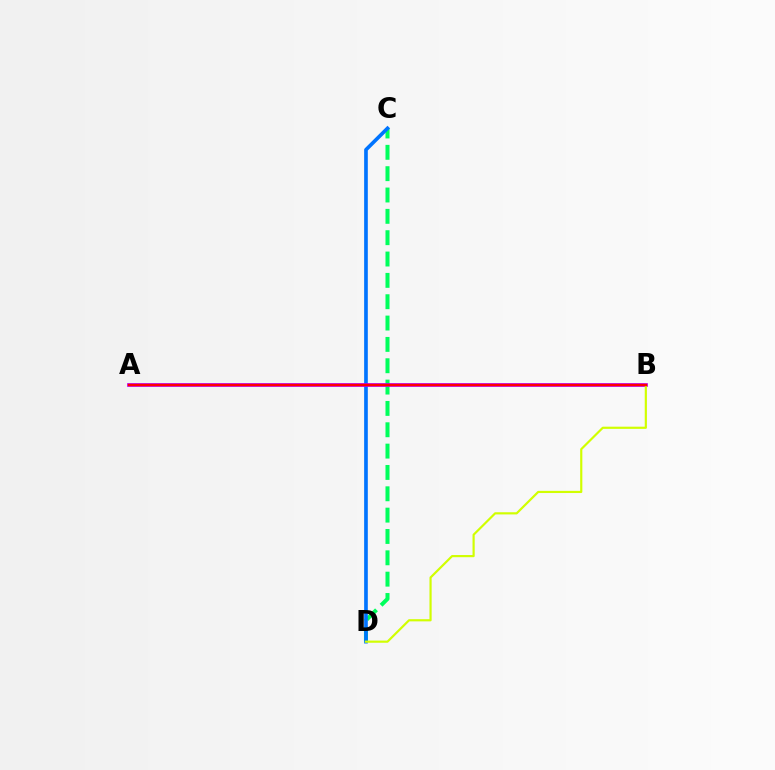{('C', 'D'): [{'color': '#00ff5c', 'line_style': 'dashed', 'thickness': 2.9}, {'color': '#0074ff', 'line_style': 'solid', 'thickness': 2.63}], ('A', 'B'): [{'color': '#b900ff', 'line_style': 'solid', 'thickness': 2.66}, {'color': '#ff0000', 'line_style': 'solid', 'thickness': 1.74}], ('B', 'D'): [{'color': '#d1ff00', 'line_style': 'solid', 'thickness': 1.57}]}